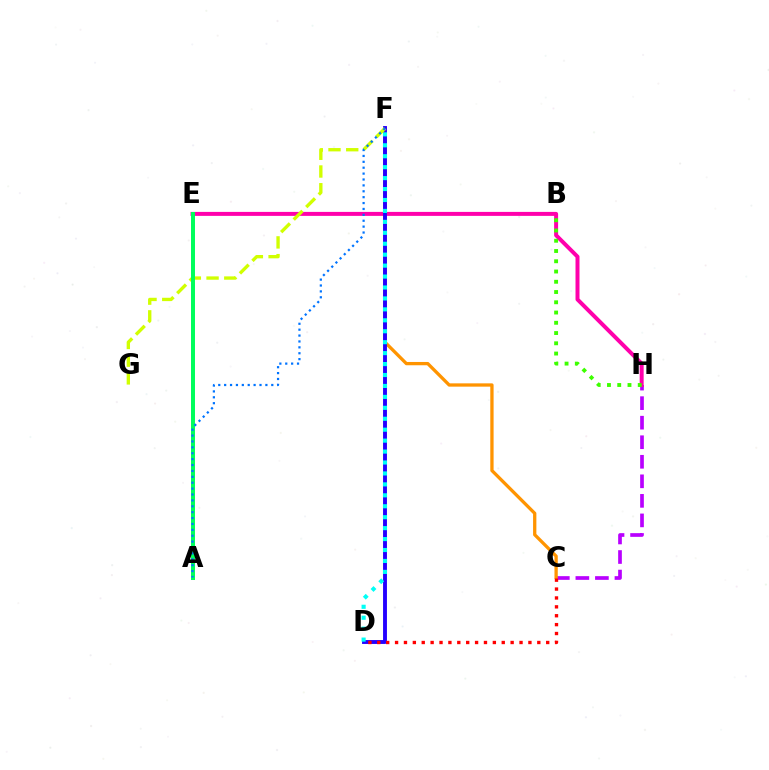{('C', 'H'): [{'color': '#b900ff', 'line_style': 'dashed', 'thickness': 2.65}], ('E', 'H'): [{'color': '#ff00ac', 'line_style': 'solid', 'thickness': 2.87}], ('C', 'F'): [{'color': '#ff9400', 'line_style': 'solid', 'thickness': 2.37}], ('D', 'F'): [{'color': '#2500ff', 'line_style': 'solid', 'thickness': 2.8}, {'color': '#00fff6', 'line_style': 'dotted', 'thickness': 2.97}], ('F', 'G'): [{'color': '#d1ff00', 'line_style': 'dashed', 'thickness': 2.41}], ('A', 'E'): [{'color': '#00ff5c', 'line_style': 'solid', 'thickness': 2.87}], ('C', 'D'): [{'color': '#ff0000', 'line_style': 'dotted', 'thickness': 2.42}], ('A', 'F'): [{'color': '#0074ff', 'line_style': 'dotted', 'thickness': 1.6}], ('B', 'H'): [{'color': '#3dff00', 'line_style': 'dotted', 'thickness': 2.79}]}